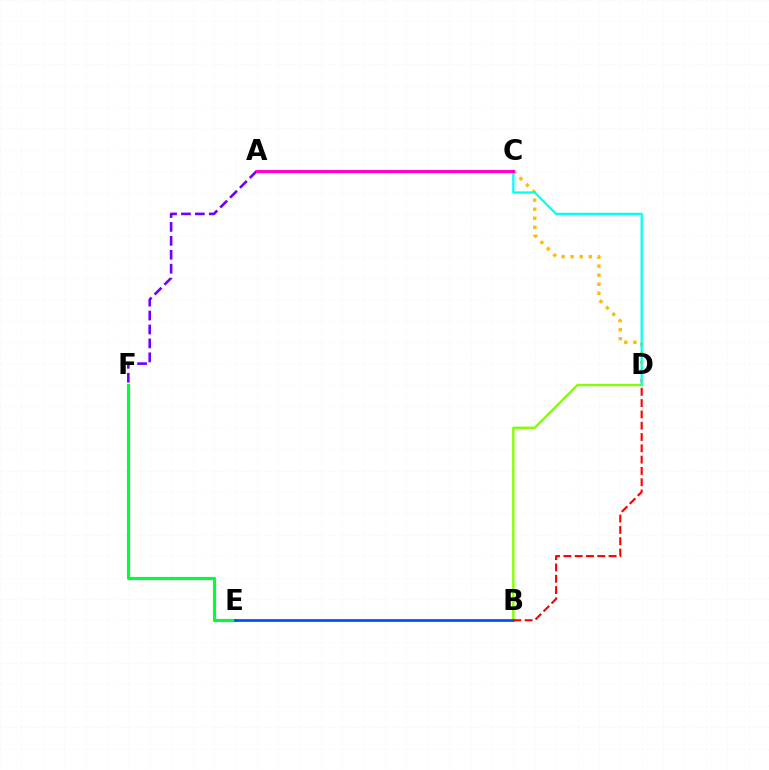{('B', 'D'): [{'color': '#84ff00', 'line_style': 'solid', 'thickness': 1.72}, {'color': '#ff0000', 'line_style': 'dashed', 'thickness': 1.54}], ('E', 'F'): [{'color': '#00ff39', 'line_style': 'solid', 'thickness': 2.27}], ('B', 'E'): [{'color': '#004bff', 'line_style': 'solid', 'thickness': 1.95}], ('A', 'F'): [{'color': '#7200ff', 'line_style': 'dashed', 'thickness': 1.89}], ('C', 'D'): [{'color': '#ffbd00', 'line_style': 'dotted', 'thickness': 2.46}, {'color': '#00fff6', 'line_style': 'solid', 'thickness': 1.61}], ('A', 'C'): [{'color': '#ff00cf', 'line_style': 'solid', 'thickness': 2.28}]}